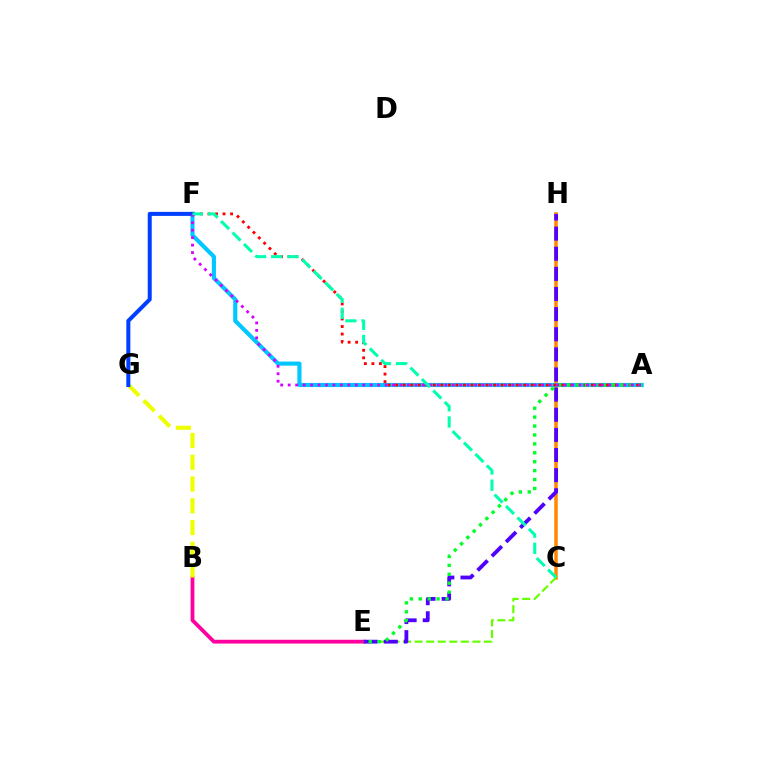{('B', 'E'): [{'color': '#ff00a0', 'line_style': 'solid', 'thickness': 2.72}], ('C', 'H'): [{'color': '#ff8800', 'line_style': 'solid', 'thickness': 2.55}], ('C', 'E'): [{'color': '#66ff00', 'line_style': 'dashed', 'thickness': 1.57}], ('B', 'G'): [{'color': '#eeff00', 'line_style': 'dashed', 'thickness': 2.96}], ('A', 'F'): [{'color': '#00c7ff', 'line_style': 'solid', 'thickness': 2.98}, {'color': '#ff0000', 'line_style': 'dotted', 'thickness': 2.05}, {'color': '#d600ff', 'line_style': 'dotted', 'thickness': 2.03}], ('F', 'G'): [{'color': '#003fff', 'line_style': 'solid', 'thickness': 2.89}], ('E', 'H'): [{'color': '#4f00ff', 'line_style': 'dashed', 'thickness': 2.73}], ('A', 'E'): [{'color': '#00ff27', 'line_style': 'dotted', 'thickness': 2.42}], ('C', 'F'): [{'color': '#00ffaf', 'line_style': 'dashed', 'thickness': 2.2}]}